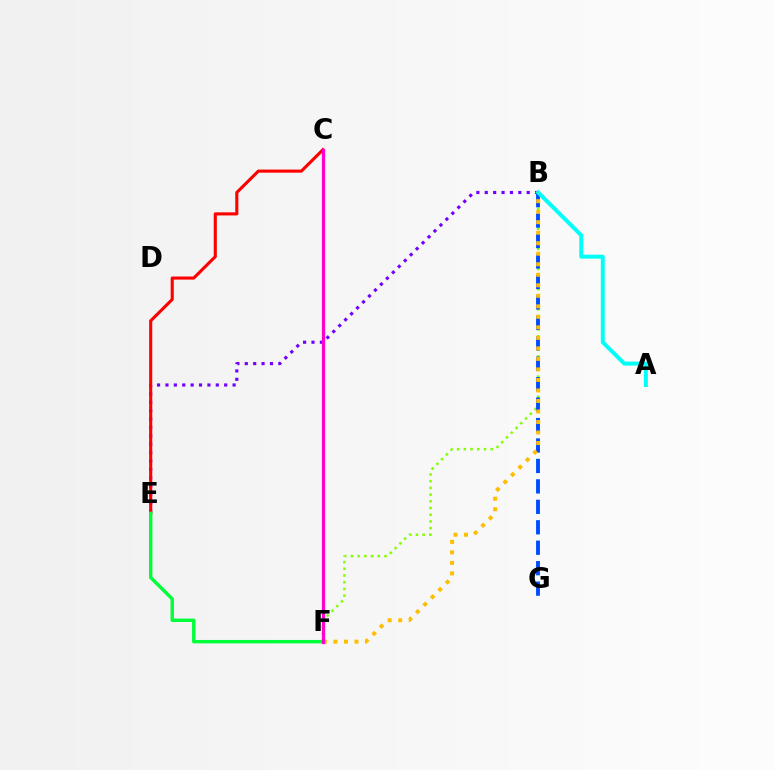{('B', 'F'): [{'color': '#84ff00', 'line_style': 'dotted', 'thickness': 1.82}, {'color': '#ffbd00', 'line_style': 'dotted', 'thickness': 2.86}], ('B', 'E'): [{'color': '#7200ff', 'line_style': 'dotted', 'thickness': 2.28}], ('C', 'E'): [{'color': '#ff0000', 'line_style': 'solid', 'thickness': 2.23}], ('B', 'G'): [{'color': '#004bff', 'line_style': 'dashed', 'thickness': 2.78}], ('A', 'B'): [{'color': '#00fff6', 'line_style': 'solid', 'thickness': 2.86}], ('E', 'F'): [{'color': '#00ff39', 'line_style': 'solid', 'thickness': 2.45}], ('C', 'F'): [{'color': '#ff00cf', 'line_style': 'solid', 'thickness': 2.34}]}